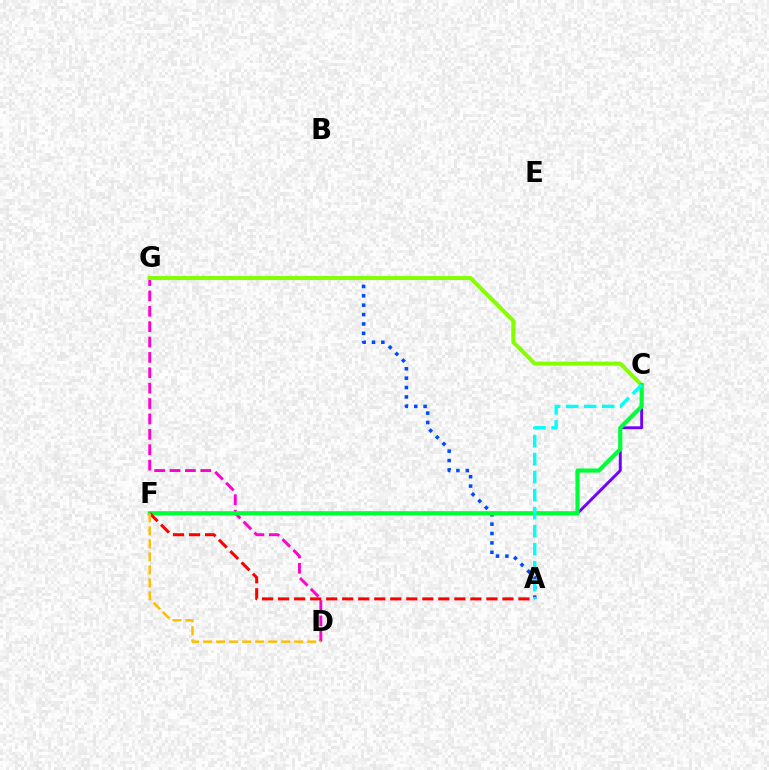{('A', 'G'): [{'color': '#004bff', 'line_style': 'dotted', 'thickness': 2.55}], ('D', 'G'): [{'color': '#ff00cf', 'line_style': 'dashed', 'thickness': 2.09}], ('C', 'F'): [{'color': '#7200ff', 'line_style': 'solid', 'thickness': 2.1}, {'color': '#00ff39', 'line_style': 'solid', 'thickness': 2.98}], ('C', 'G'): [{'color': '#84ff00', 'line_style': 'solid', 'thickness': 2.88}], ('A', 'F'): [{'color': '#ff0000', 'line_style': 'dashed', 'thickness': 2.18}], ('A', 'C'): [{'color': '#00fff6', 'line_style': 'dashed', 'thickness': 2.45}], ('D', 'F'): [{'color': '#ffbd00', 'line_style': 'dashed', 'thickness': 1.77}]}